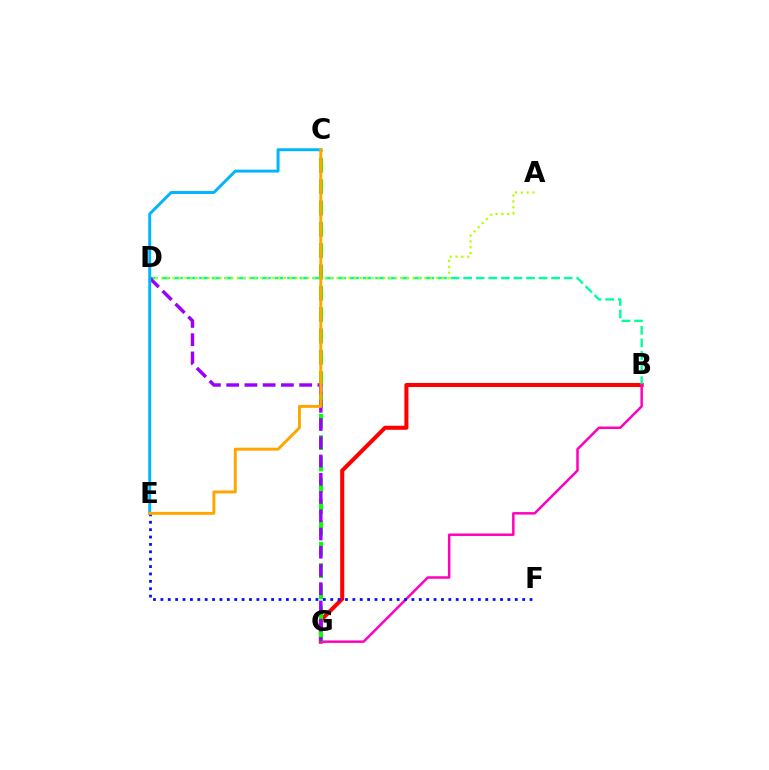{('B', 'G'): [{'color': '#ff0000', 'line_style': 'solid', 'thickness': 2.92}, {'color': '#ff00bd', 'line_style': 'solid', 'thickness': 1.79}], ('B', 'D'): [{'color': '#00ff9d', 'line_style': 'dashed', 'thickness': 1.71}], ('A', 'D'): [{'color': '#b3ff00', 'line_style': 'dotted', 'thickness': 1.59}], ('C', 'G'): [{'color': '#08ff00', 'line_style': 'dashed', 'thickness': 2.9}], ('D', 'G'): [{'color': '#9b00ff', 'line_style': 'dashed', 'thickness': 2.48}], ('E', 'F'): [{'color': '#0010ff', 'line_style': 'dotted', 'thickness': 2.01}], ('C', 'E'): [{'color': '#00b5ff', 'line_style': 'solid', 'thickness': 2.12}, {'color': '#ffa500', 'line_style': 'solid', 'thickness': 2.11}]}